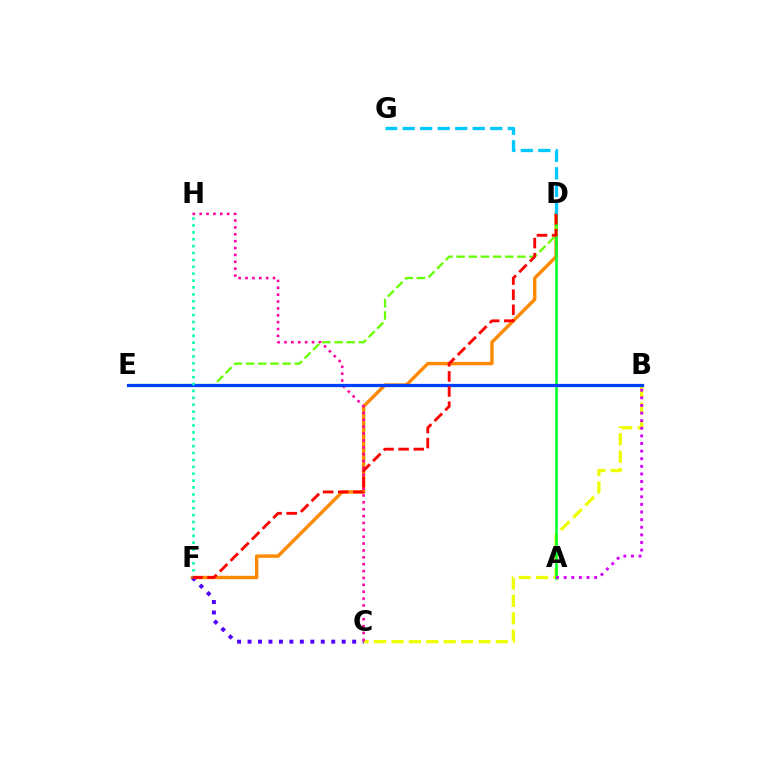{('D', 'F'): [{'color': '#ff8800', 'line_style': 'solid', 'thickness': 2.44}, {'color': '#ff0000', 'line_style': 'dashed', 'thickness': 2.05}], ('B', 'C'): [{'color': '#eeff00', 'line_style': 'dashed', 'thickness': 2.36}], ('C', 'F'): [{'color': '#4f00ff', 'line_style': 'dotted', 'thickness': 2.84}], ('C', 'H'): [{'color': '#ff00a0', 'line_style': 'dotted', 'thickness': 1.87}], ('A', 'D'): [{'color': '#00ff27', 'line_style': 'solid', 'thickness': 1.83}], ('D', 'E'): [{'color': '#66ff00', 'line_style': 'dashed', 'thickness': 1.65}], ('D', 'G'): [{'color': '#00c7ff', 'line_style': 'dashed', 'thickness': 2.38}], ('B', 'E'): [{'color': '#003fff', 'line_style': 'solid', 'thickness': 2.32}], ('A', 'B'): [{'color': '#d600ff', 'line_style': 'dotted', 'thickness': 2.07}], ('F', 'H'): [{'color': '#00ffaf', 'line_style': 'dotted', 'thickness': 1.87}]}